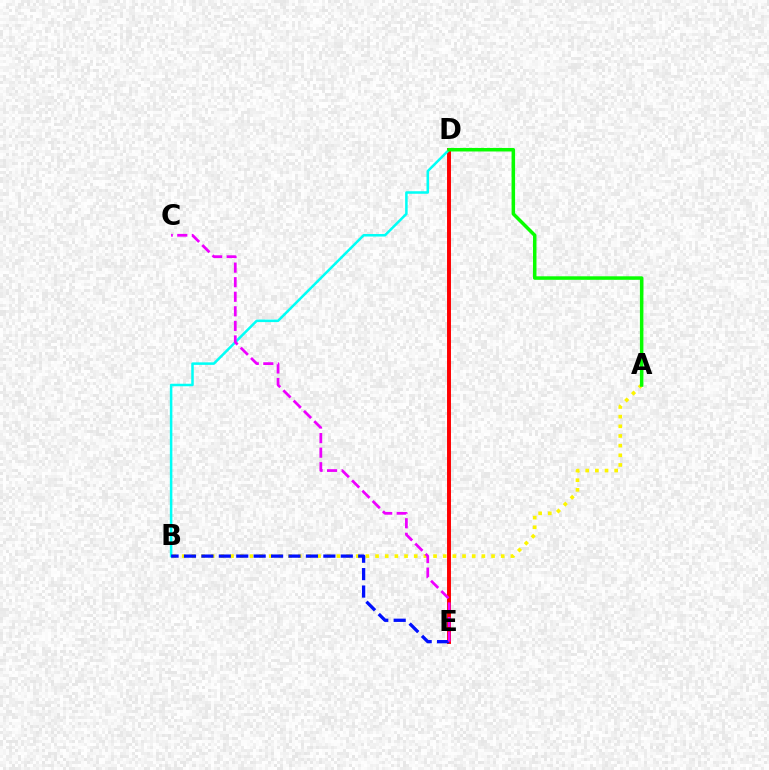{('D', 'E'): [{'color': '#ff0000', 'line_style': 'solid', 'thickness': 2.83}], ('A', 'B'): [{'color': '#fcf500', 'line_style': 'dotted', 'thickness': 2.63}], ('B', 'D'): [{'color': '#00fff6', 'line_style': 'solid', 'thickness': 1.81}], ('B', 'E'): [{'color': '#0010ff', 'line_style': 'dashed', 'thickness': 2.37}], ('A', 'D'): [{'color': '#08ff00', 'line_style': 'solid', 'thickness': 2.52}], ('C', 'E'): [{'color': '#ee00ff', 'line_style': 'dashed', 'thickness': 1.98}]}